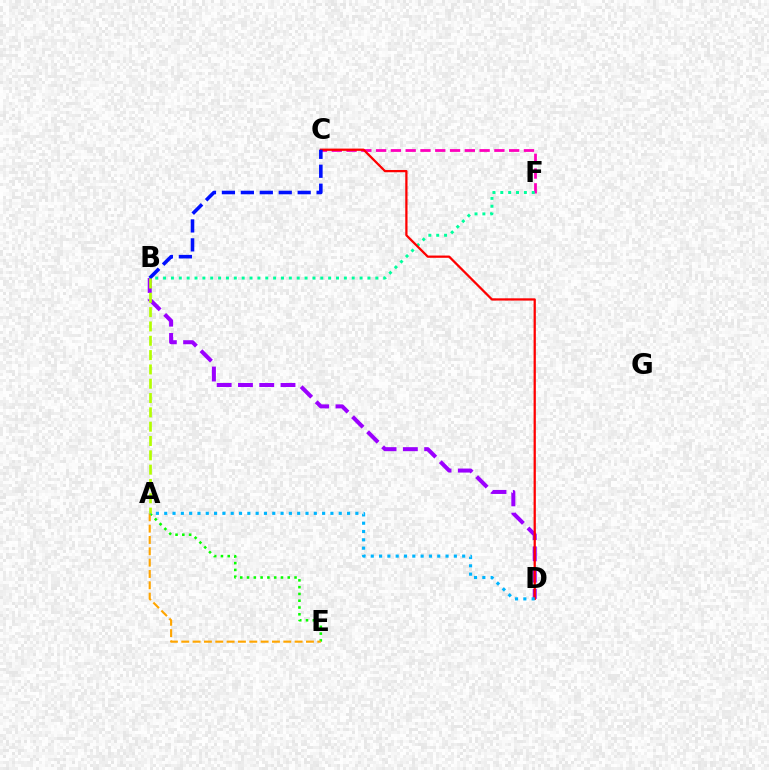{('A', 'E'): [{'color': '#08ff00', 'line_style': 'dotted', 'thickness': 1.84}, {'color': '#ffa500', 'line_style': 'dashed', 'thickness': 1.54}], ('C', 'F'): [{'color': '#ff00bd', 'line_style': 'dashed', 'thickness': 2.01}], ('B', 'D'): [{'color': '#9b00ff', 'line_style': 'dashed', 'thickness': 2.89}], ('B', 'F'): [{'color': '#00ff9d', 'line_style': 'dotted', 'thickness': 2.14}], ('C', 'D'): [{'color': '#ff0000', 'line_style': 'solid', 'thickness': 1.63}], ('B', 'C'): [{'color': '#0010ff', 'line_style': 'dashed', 'thickness': 2.57}], ('A', 'D'): [{'color': '#00b5ff', 'line_style': 'dotted', 'thickness': 2.26}], ('A', 'B'): [{'color': '#b3ff00', 'line_style': 'dashed', 'thickness': 1.95}]}